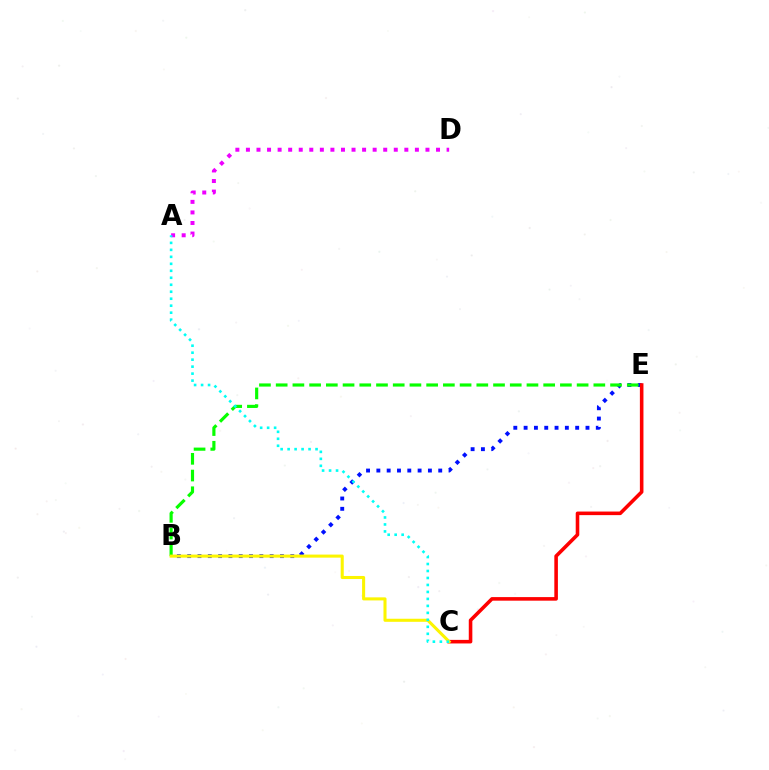{('B', 'E'): [{'color': '#0010ff', 'line_style': 'dotted', 'thickness': 2.8}, {'color': '#08ff00', 'line_style': 'dashed', 'thickness': 2.27}], ('C', 'E'): [{'color': '#ff0000', 'line_style': 'solid', 'thickness': 2.57}], ('A', 'D'): [{'color': '#ee00ff', 'line_style': 'dotted', 'thickness': 2.87}], ('B', 'C'): [{'color': '#fcf500', 'line_style': 'solid', 'thickness': 2.2}], ('A', 'C'): [{'color': '#00fff6', 'line_style': 'dotted', 'thickness': 1.9}]}